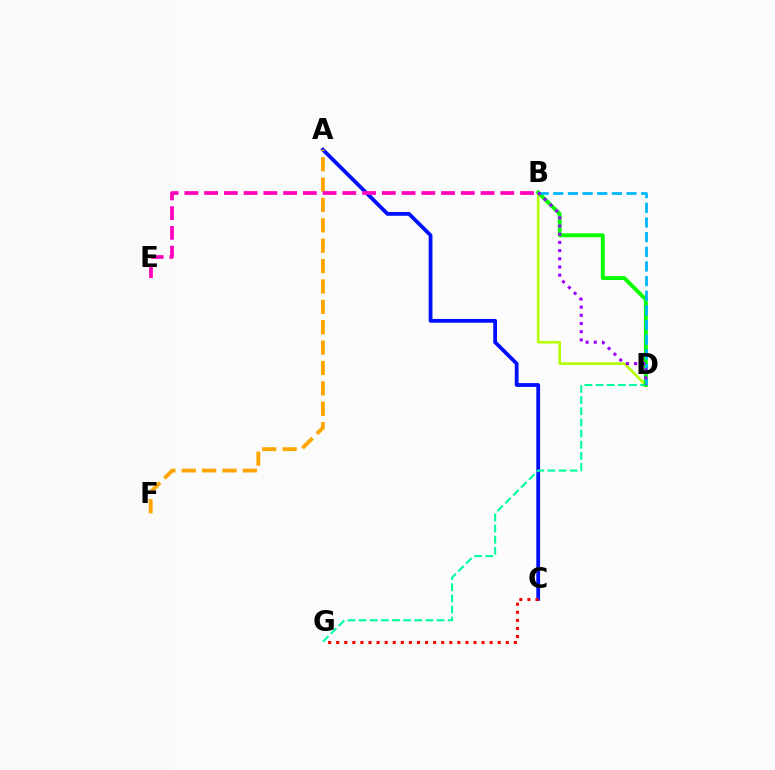{('B', 'D'): [{'color': '#b3ff00', 'line_style': 'solid', 'thickness': 1.87}, {'color': '#08ff00', 'line_style': 'solid', 'thickness': 2.8}, {'color': '#00b5ff', 'line_style': 'dashed', 'thickness': 1.99}, {'color': '#9b00ff', 'line_style': 'dotted', 'thickness': 2.22}], ('A', 'C'): [{'color': '#0010ff', 'line_style': 'solid', 'thickness': 2.73}], ('D', 'G'): [{'color': '#00ff9d', 'line_style': 'dashed', 'thickness': 1.51}], ('C', 'G'): [{'color': '#ff0000', 'line_style': 'dotted', 'thickness': 2.19}], ('A', 'F'): [{'color': '#ffa500', 'line_style': 'dashed', 'thickness': 2.77}], ('B', 'E'): [{'color': '#ff00bd', 'line_style': 'dashed', 'thickness': 2.68}]}